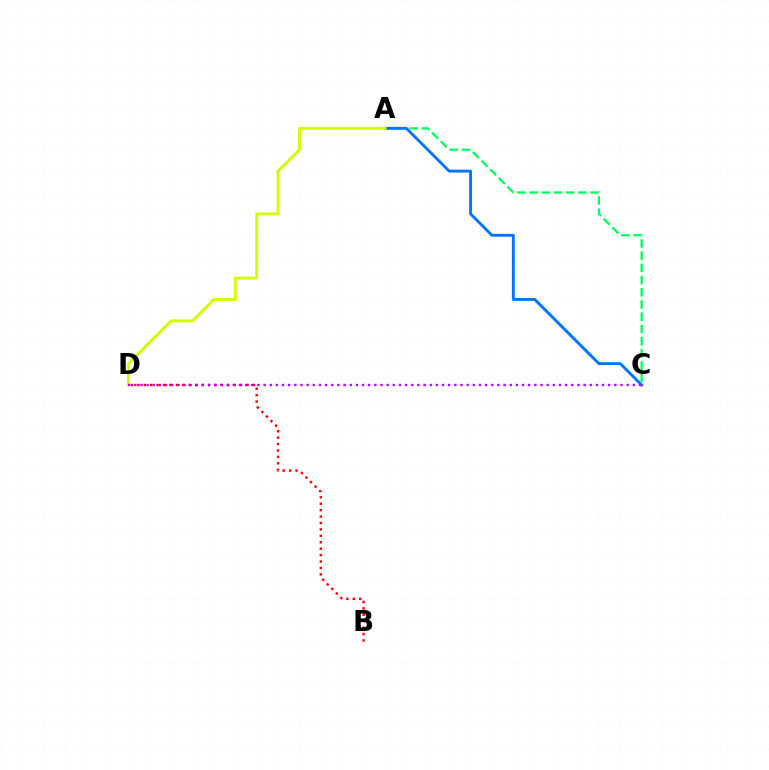{('A', 'C'): [{'color': '#00ff5c', 'line_style': 'dashed', 'thickness': 1.66}, {'color': '#0074ff', 'line_style': 'solid', 'thickness': 2.05}], ('A', 'D'): [{'color': '#d1ff00', 'line_style': 'solid', 'thickness': 2.1}], ('B', 'D'): [{'color': '#ff0000', 'line_style': 'dotted', 'thickness': 1.74}], ('C', 'D'): [{'color': '#b900ff', 'line_style': 'dotted', 'thickness': 1.67}]}